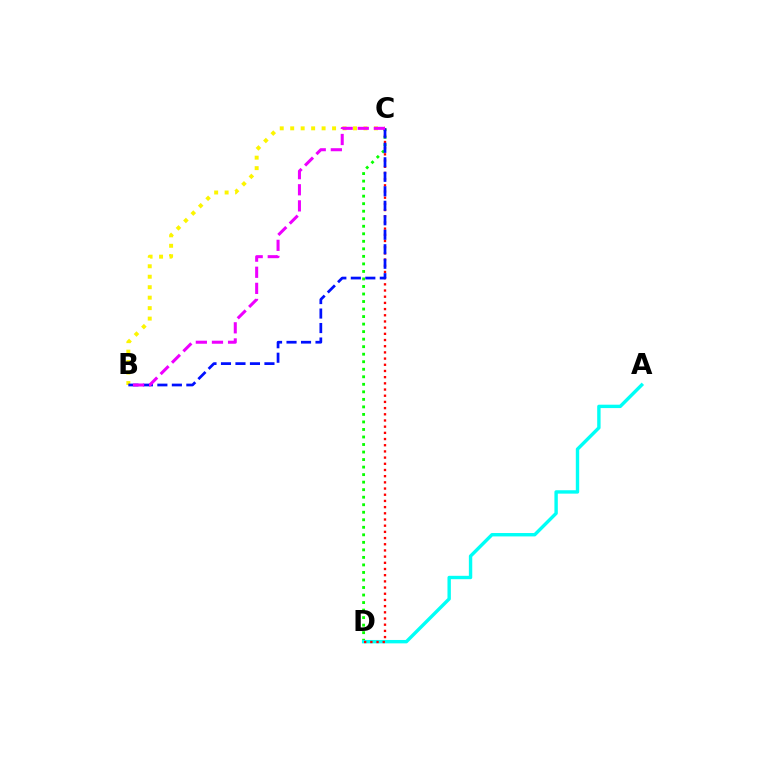{('C', 'D'): [{'color': '#08ff00', 'line_style': 'dotted', 'thickness': 2.04}, {'color': '#ff0000', 'line_style': 'dotted', 'thickness': 1.68}], ('A', 'D'): [{'color': '#00fff6', 'line_style': 'solid', 'thickness': 2.44}], ('B', 'C'): [{'color': '#fcf500', 'line_style': 'dotted', 'thickness': 2.84}, {'color': '#0010ff', 'line_style': 'dashed', 'thickness': 1.97}, {'color': '#ee00ff', 'line_style': 'dashed', 'thickness': 2.19}]}